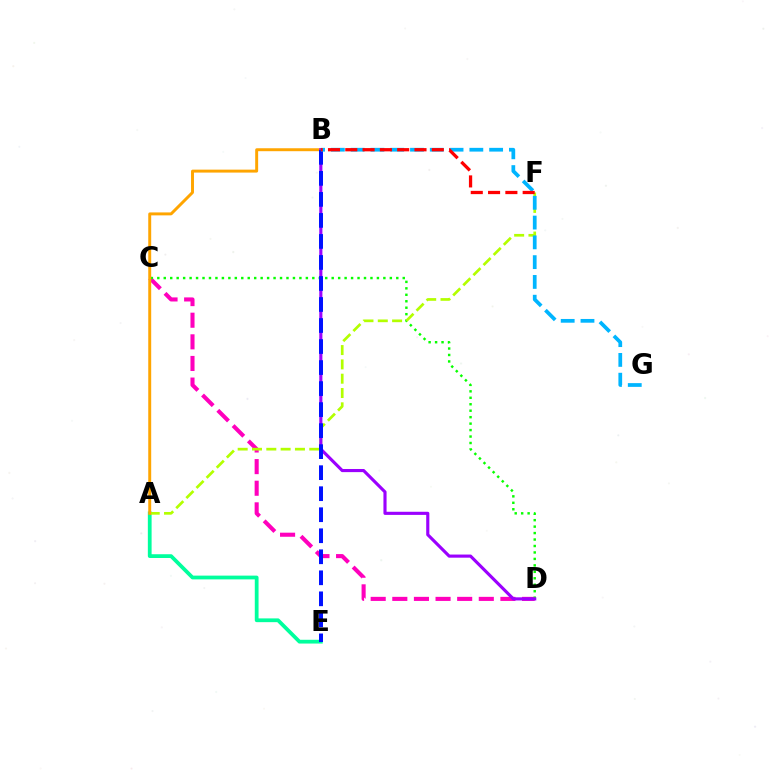{('A', 'E'): [{'color': '#00ff9d', 'line_style': 'solid', 'thickness': 2.71}], ('C', 'D'): [{'color': '#ff00bd', 'line_style': 'dashed', 'thickness': 2.94}, {'color': '#08ff00', 'line_style': 'dotted', 'thickness': 1.75}], ('A', 'F'): [{'color': '#b3ff00', 'line_style': 'dashed', 'thickness': 1.94}], ('A', 'B'): [{'color': '#ffa500', 'line_style': 'solid', 'thickness': 2.12}], ('B', 'D'): [{'color': '#9b00ff', 'line_style': 'solid', 'thickness': 2.25}], ('B', 'E'): [{'color': '#0010ff', 'line_style': 'dashed', 'thickness': 2.86}], ('B', 'G'): [{'color': '#00b5ff', 'line_style': 'dashed', 'thickness': 2.69}], ('B', 'F'): [{'color': '#ff0000', 'line_style': 'dashed', 'thickness': 2.35}]}